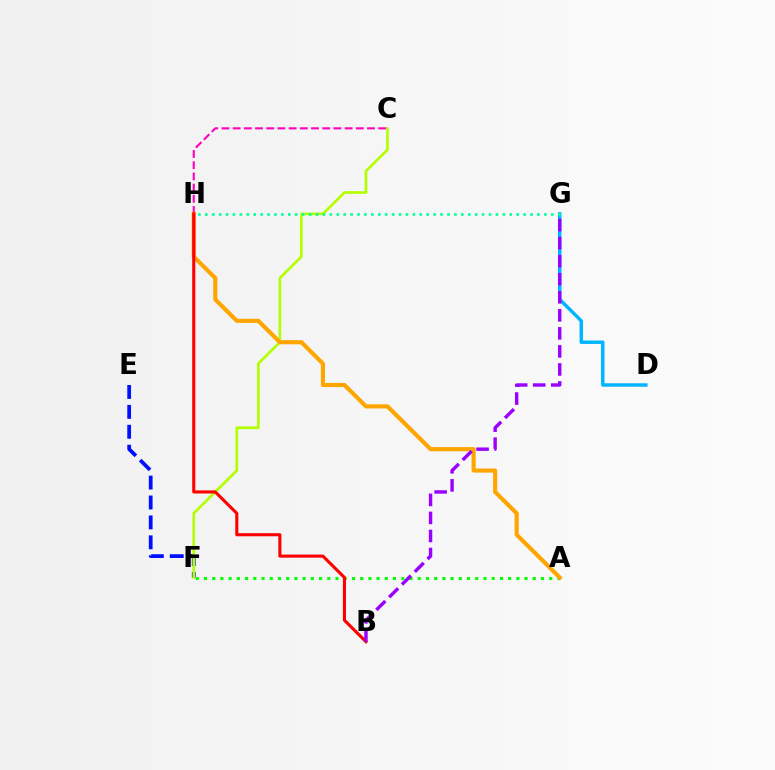{('E', 'F'): [{'color': '#0010ff', 'line_style': 'dashed', 'thickness': 2.71}], ('D', 'G'): [{'color': '#00b5ff', 'line_style': 'solid', 'thickness': 2.48}], ('A', 'F'): [{'color': '#08ff00', 'line_style': 'dotted', 'thickness': 2.23}], ('C', 'F'): [{'color': '#b3ff00', 'line_style': 'solid', 'thickness': 1.92}], ('C', 'H'): [{'color': '#ff00bd', 'line_style': 'dashed', 'thickness': 1.52}], ('A', 'H'): [{'color': '#ffa500', 'line_style': 'solid', 'thickness': 2.96}], ('B', 'H'): [{'color': '#ff0000', 'line_style': 'solid', 'thickness': 2.23}], ('B', 'G'): [{'color': '#9b00ff', 'line_style': 'dashed', 'thickness': 2.45}], ('G', 'H'): [{'color': '#00ff9d', 'line_style': 'dotted', 'thickness': 1.88}]}